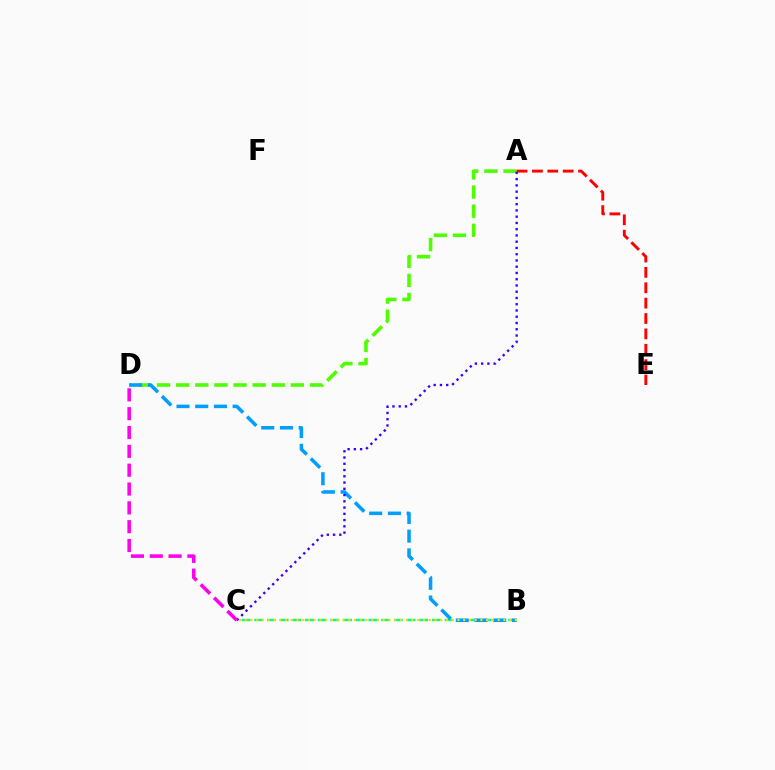{('A', 'D'): [{'color': '#4fff00', 'line_style': 'dashed', 'thickness': 2.6}], ('B', 'C'): [{'color': '#00ff86', 'line_style': 'dashed', 'thickness': 1.72}, {'color': '#ffd500', 'line_style': 'dotted', 'thickness': 1.56}], ('B', 'D'): [{'color': '#009eff', 'line_style': 'dashed', 'thickness': 2.54}], ('A', 'E'): [{'color': '#ff0000', 'line_style': 'dashed', 'thickness': 2.09}], ('A', 'C'): [{'color': '#3700ff', 'line_style': 'dotted', 'thickness': 1.7}], ('C', 'D'): [{'color': '#ff00ed', 'line_style': 'dashed', 'thickness': 2.56}]}